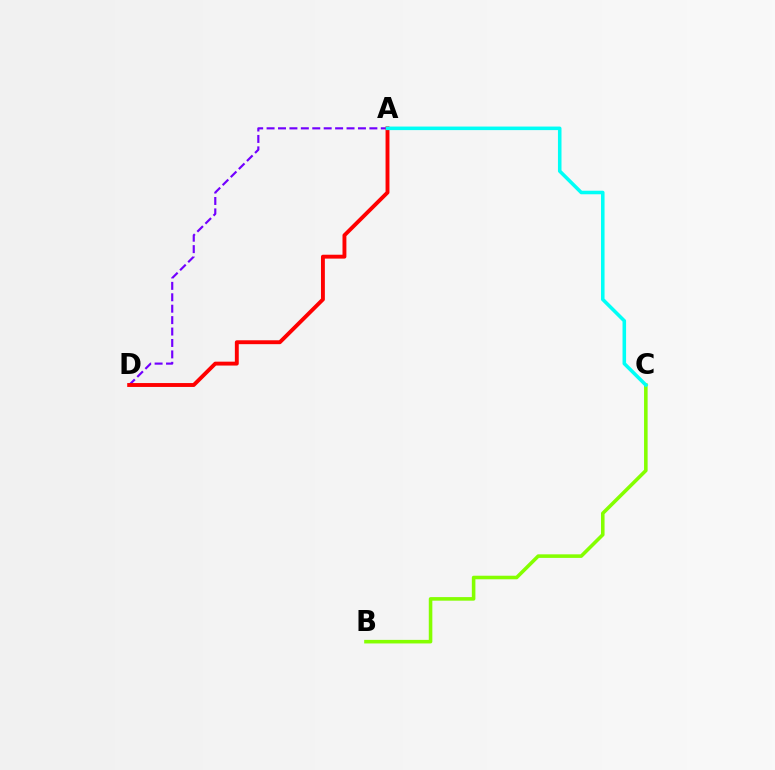{('A', 'D'): [{'color': '#7200ff', 'line_style': 'dashed', 'thickness': 1.55}, {'color': '#ff0000', 'line_style': 'solid', 'thickness': 2.8}], ('B', 'C'): [{'color': '#84ff00', 'line_style': 'solid', 'thickness': 2.57}], ('A', 'C'): [{'color': '#00fff6', 'line_style': 'solid', 'thickness': 2.55}]}